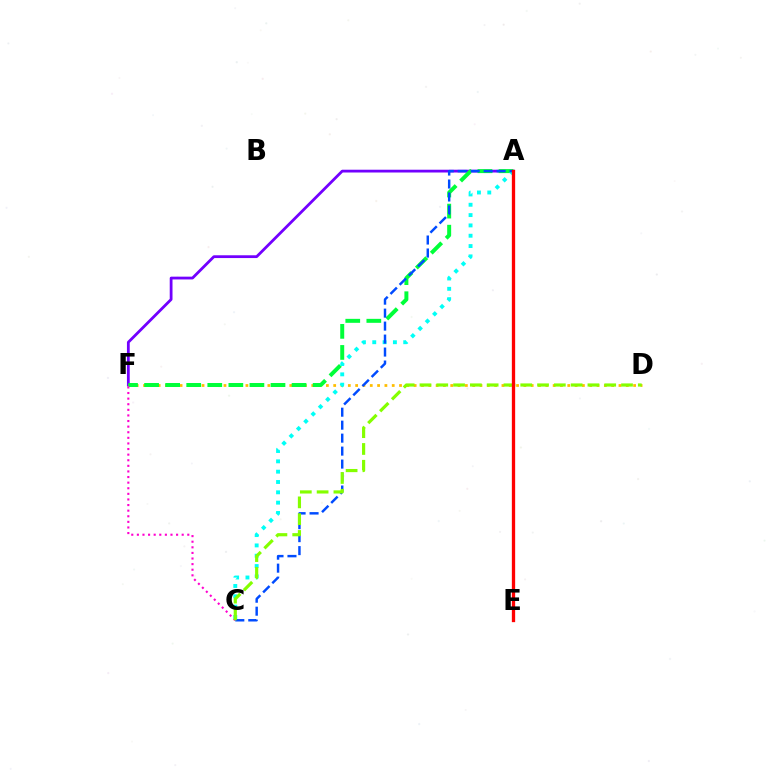{('A', 'F'): [{'color': '#7200ff', 'line_style': 'solid', 'thickness': 2.01}, {'color': '#00ff39', 'line_style': 'dashed', 'thickness': 2.86}], ('D', 'F'): [{'color': '#ffbd00', 'line_style': 'dotted', 'thickness': 1.99}], ('A', 'C'): [{'color': '#00fff6', 'line_style': 'dotted', 'thickness': 2.81}, {'color': '#004bff', 'line_style': 'dashed', 'thickness': 1.76}], ('C', 'F'): [{'color': '#ff00cf', 'line_style': 'dotted', 'thickness': 1.52}], ('C', 'D'): [{'color': '#84ff00', 'line_style': 'dashed', 'thickness': 2.28}], ('A', 'E'): [{'color': '#ff0000', 'line_style': 'solid', 'thickness': 2.38}]}